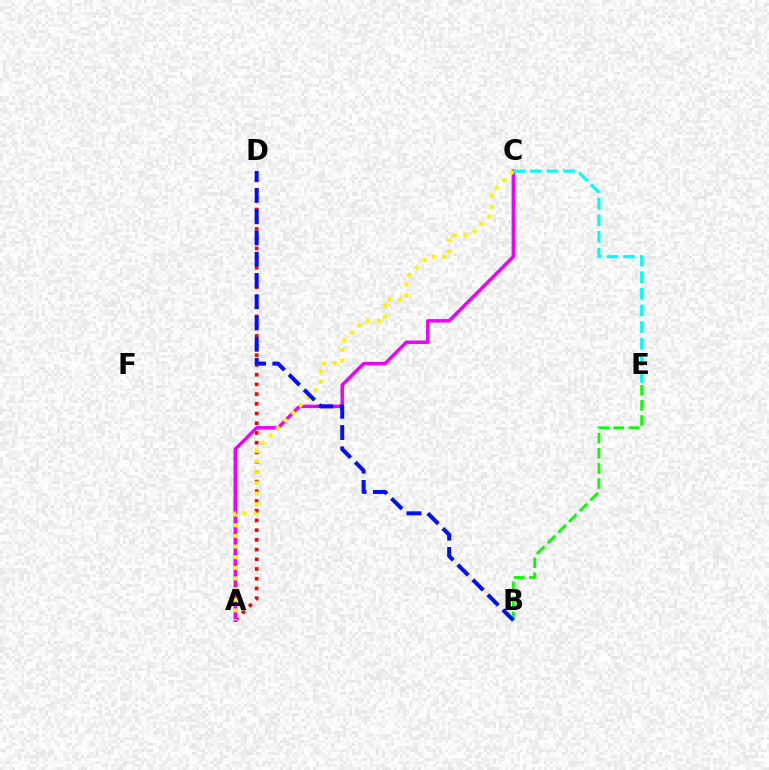{('A', 'D'): [{'color': '#ff0000', 'line_style': 'dotted', 'thickness': 2.64}], ('B', 'E'): [{'color': '#08ff00', 'line_style': 'dashed', 'thickness': 2.05}], ('A', 'C'): [{'color': '#ee00ff', 'line_style': 'solid', 'thickness': 2.49}, {'color': '#fcf500', 'line_style': 'dotted', 'thickness': 2.89}], ('C', 'E'): [{'color': '#00fff6', 'line_style': 'dashed', 'thickness': 2.26}], ('B', 'D'): [{'color': '#0010ff', 'line_style': 'dashed', 'thickness': 2.89}]}